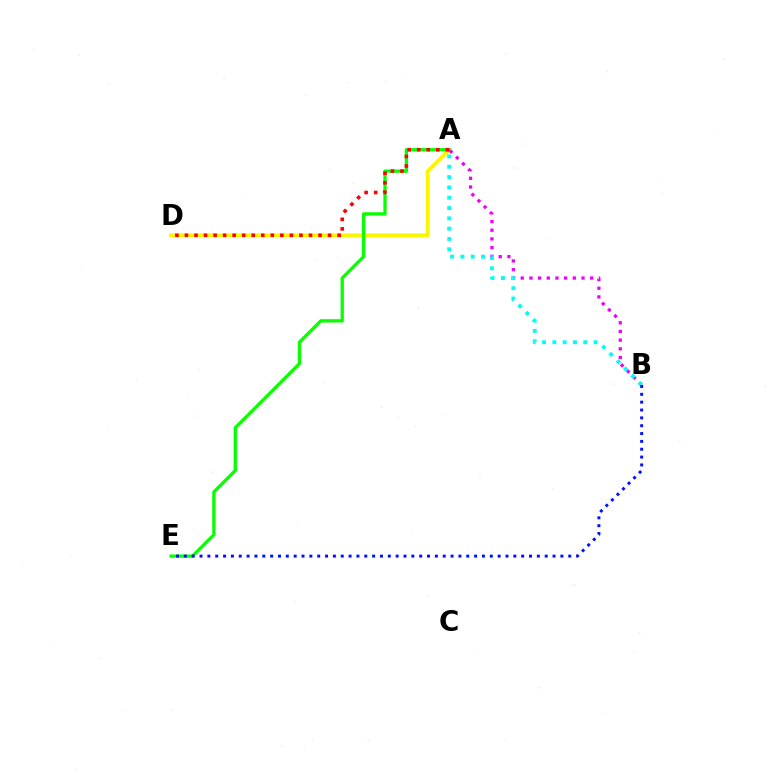{('A', 'D'): [{'color': '#fcf500', 'line_style': 'solid', 'thickness': 2.69}, {'color': '#ff0000', 'line_style': 'dotted', 'thickness': 2.59}], ('A', 'E'): [{'color': '#08ff00', 'line_style': 'solid', 'thickness': 2.37}], ('A', 'B'): [{'color': '#ee00ff', 'line_style': 'dotted', 'thickness': 2.36}, {'color': '#00fff6', 'line_style': 'dotted', 'thickness': 2.8}], ('B', 'E'): [{'color': '#0010ff', 'line_style': 'dotted', 'thickness': 2.13}]}